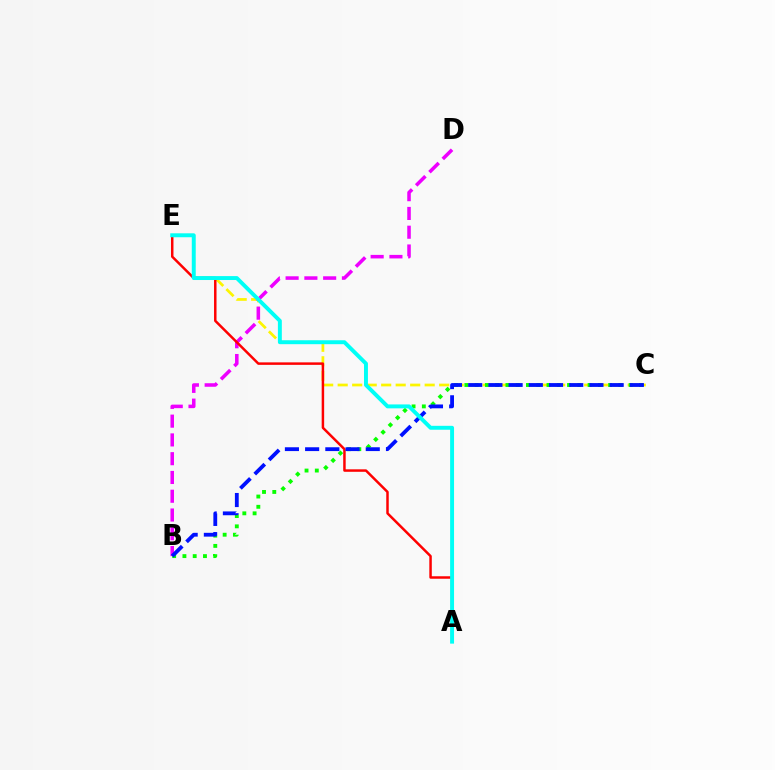{('C', 'E'): [{'color': '#fcf500', 'line_style': 'dashed', 'thickness': 1.97}], ('B', 'D'): [{'color': '#ee00ff', 'line_style': 'dashed', 'thickness': 2.55}], ('B', 'C'): [{'color': '#08ff00', 'line_style': 'dotted', 'thickness': 2.79}, {'color': '#0010ff', 'line_style': 'dashed', 'thickness': 2.75}], ('A', 'E'): [{'color': '#ff0000', 'line_style': 'solid', 'thickness': 1.79}, {'color': '#00fff6', 'line_style': 'solid', 'thickness': 2.83}]}